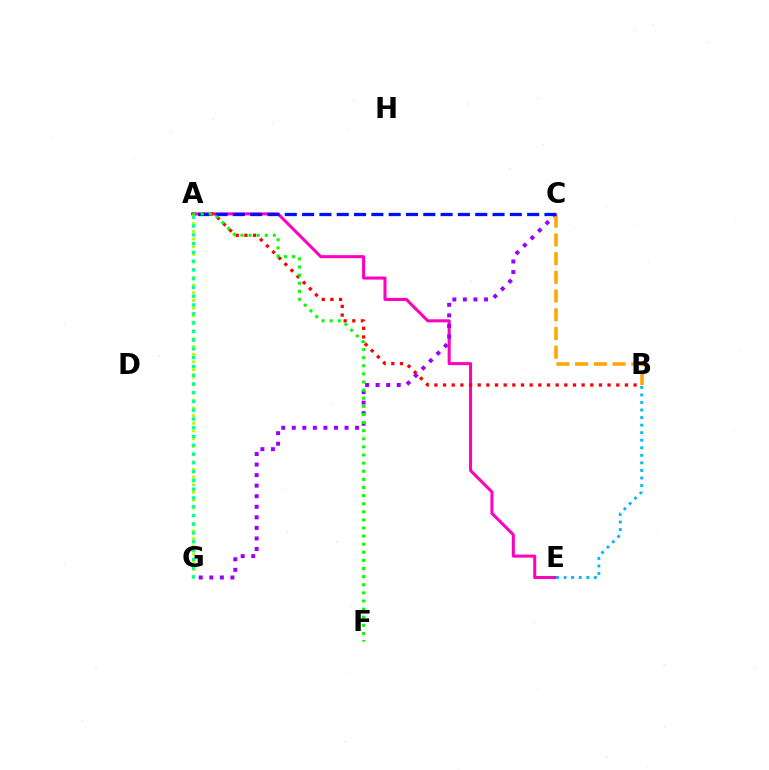{('A', 'E'): [{'color': '#ff00bd', 'line_style': 'solid', 'thickness': 2.19}], ('B', 'E'): [{'color': '#00b5ff', 'line_style': 'dotted', 'thickness': 2.05}], ('C', 'G'): [{'color': '#9b00ff', 'line_style': 'dotted', 'thickness': 2.87}], ('B', 'C'): [{'color': '#ffa500', 'line_style': 'dashed', 'thickness': 2.54}], ('A', 'B'): [{'color': '#ff0000', 'line_style': 'dotted', 'thickness': 2.35}], ('A', 'C'): [{'color': '#0010ff', 'line_style': 'dashed', 'thickness': 2.35}], ('A', 'G'): [{'color': '#b3ff00', 'line_style': 'dotted', 'thickness': 2.09}, {'color': '#00ff9d', 'line_style': 'dotted', 'thickness': 2.38}], ('A', 'F'): [{'color': '#08ff00', 'line_style': 'dotted', 'thickness': 2.2}]}